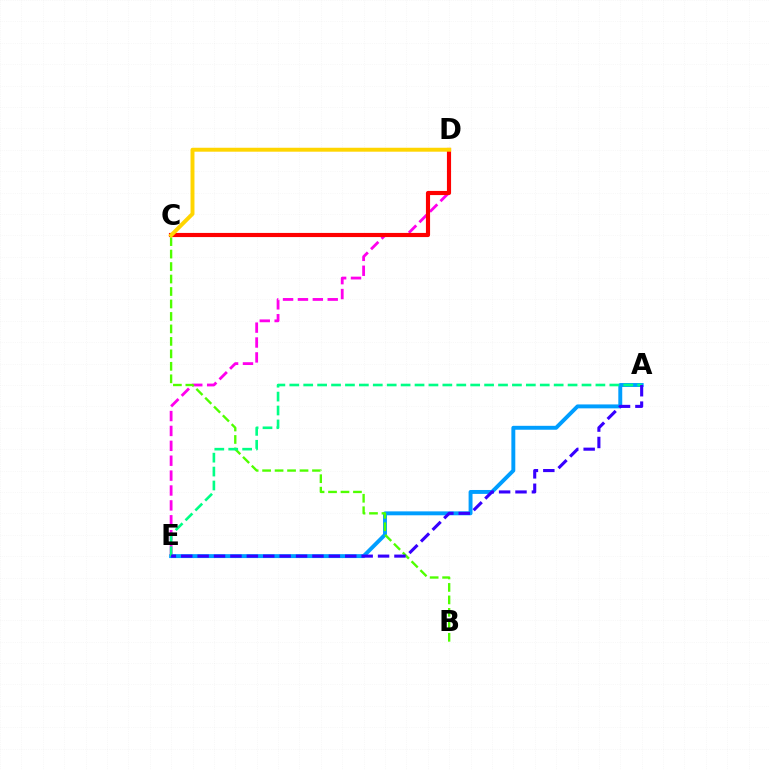{('A', 'E'): [{'color': '#009eff', 'line_style': 'solid', 'thickness': 2.82}, {'color': '#00ff86', 'line_style': 'dashed', 'thickness': 1.89}, {'color': '#3700ff', 'line_style': 'dashed', 'thickness': 2.23}], ('D', 'E'): [{'color': '#ff00ed', 'line_style': 'dashed', 'thickness': 2.02}], ('B', 'C'): [{'color': '#4fff00', 'line_style': 'dashed', 'thickness': 1.69}], ('C', 'D'): [{'color': '#ff0000', 'line_style': 'solid', 'thickness': 2.98}, {'color': '#ffd500', 'line_style': 'solid', 'thickness': 2.83}]}